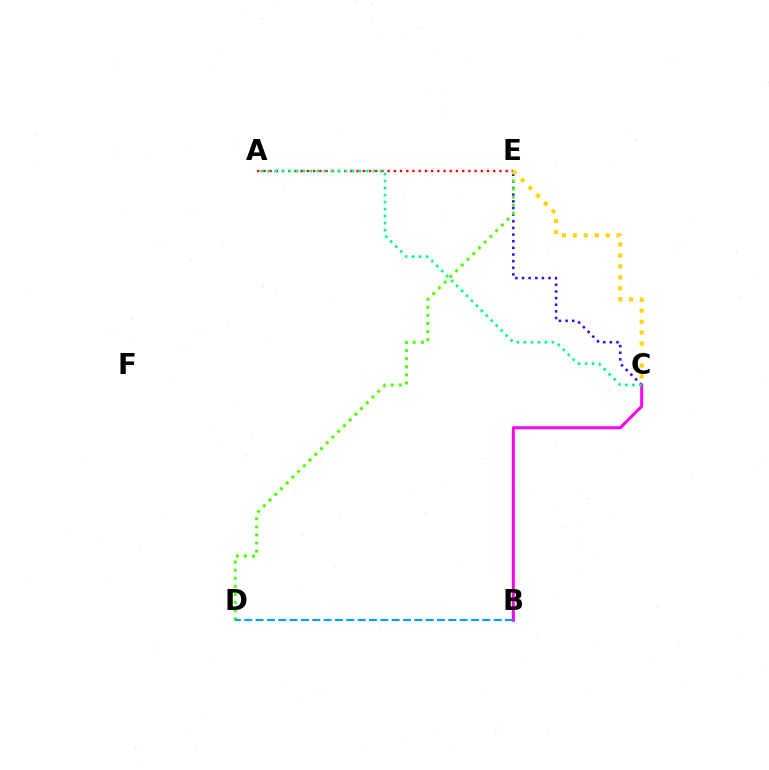{('A', 'E'): [{'color': '#ff0000', 'line_style': 'dotted', 'thickness': 1.69}], ('C', 'E'): [{'color': '#3700ff', 'line_style': 'dotted', 'thickness': 1.8}, {'color': '#ffd500', 'line_style': 'dotted', 'thickness': 2.97}], ('D', 'E'): [{'color': '#4fff00', 'line_style': 'dotted', 'thickness': 2.2}], ('B', 'C'): [{'color': '#ff00ed', 'line_style': 'solid', 'thickness': 2.16}], ('B', 'D'): [{'color': '#009eff', 'line_style': 'dashed', 'thickness': 1.54}], ('A', 'C'): [{'color': '#00ff86', 'line_style': 'dotted', 'thickness': 1.9}]}